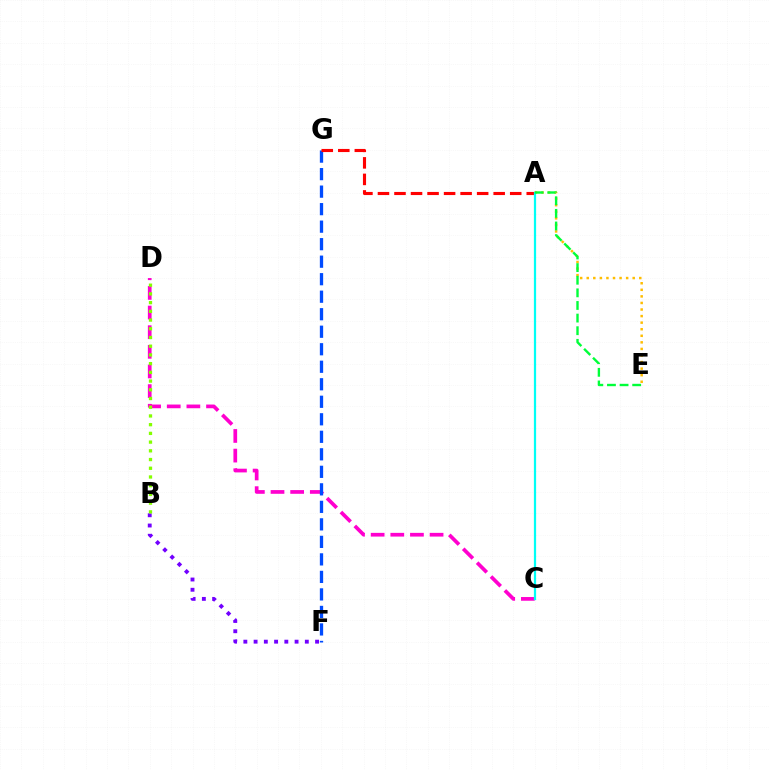{('C', 'D'): [{'color': '#ff00cf', 'line_style': 'dashed', 'thickness': 2.67}], ('F', 'G'): [{'color': '#004bff', 'line_style': 'dashed', 'thickness': 2.38}], ('A', 'E'): [{'color': '#ffbd00', 'line_style': 'dotted', 'thickness': 1.78}, {'color': '#00ff39', 'line_style': 'dashed', 'thickness': 1.71}], ('B', 'F'): [{'color': '#7200ff', 'line_style': 'dotted', 'thickness': 2.78}], ('B', 'D'): [{'color': '#84ff00', 'line_style': 'dotted', 'thickness': 2.37}], ('A', 'G'): [{'color': '#ff0000', 'line_style': 'dashed', 'thickness': 2.25}], ('A', 'C'): [{'color': '#00fff6', 'line_style': 'solid', 'thickness': 1.6}]}